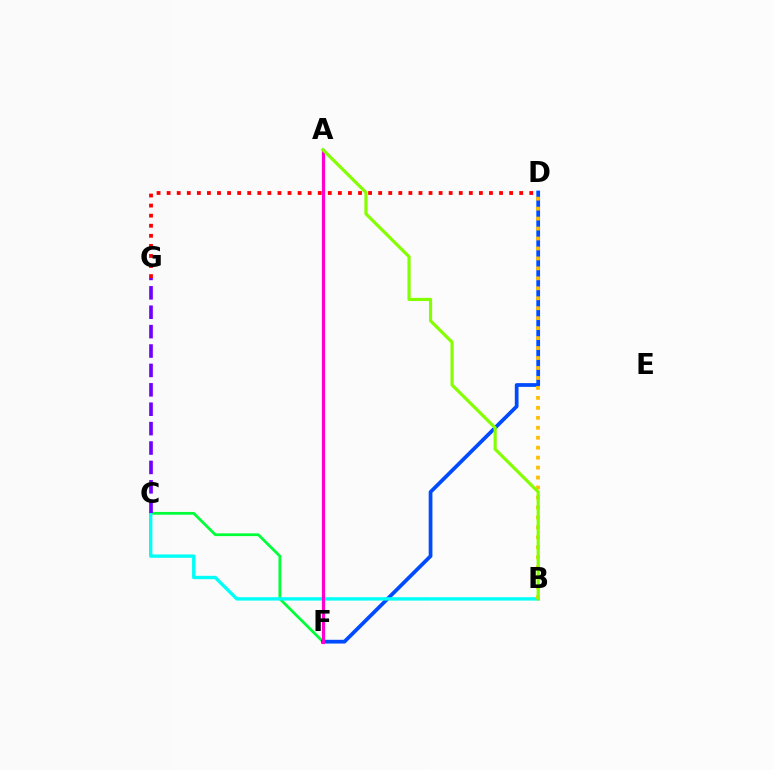{('C', 'F'): [{'color': '#00ff39', 'line_style': 'solid', 'thickness': 1.99}], ('D', 'G'): [{'color': '#ff0000', 'line_style': 'dotted', 'thickness': 2.74}], ('D', 'F'): [{'color': '#004bff', 'line_style': 'solid', 'thickness': 2.69}], ('B', 'C'): [{'color': '#00fff6', 'line_style': 'solid', 'thickness': 2.43}], ('C', 'G'): [{'color': '#7200ff', 'line_style': 'dashed', 'thickness': 2.64}], ('B', 'D'): [{'color': '#ffbd00', 'line_style': 'dotted', 'thickness': 2.71}], ('A', 'F'): [{'color': '#ff00cf', 'line_style': 'solid', 'thickness': 2.3}], ('A', 'B'): [{'color': '#84ff00', 'line_style': 'solid', 'thickness': 2.28}]}